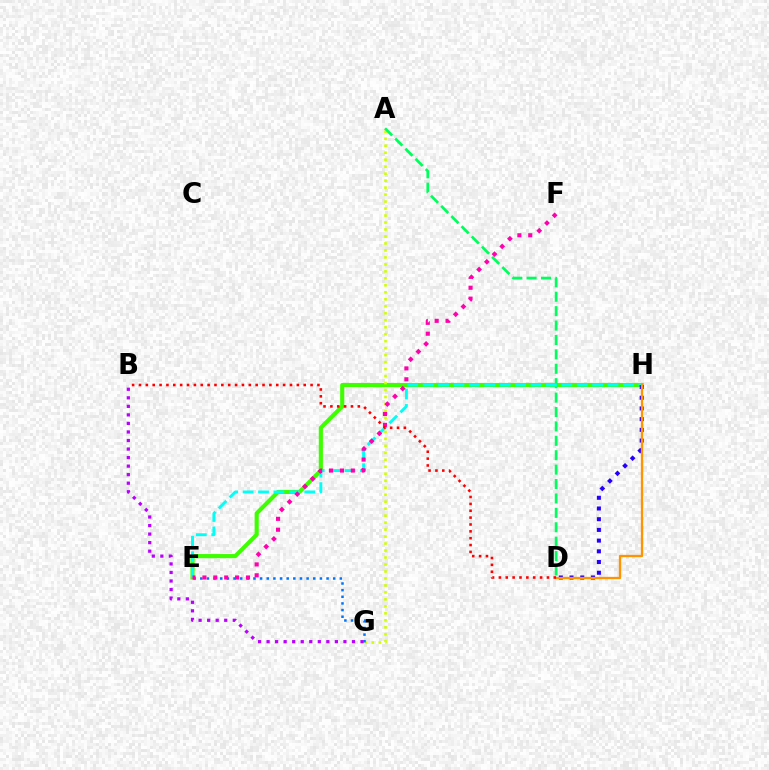{('E', 'H'): [{'color': '#3dff00', 'line_style': 'solid', 'thickness': 2.97}, {'color': '#00fff6', 'line_style': 'dashed', 'thickness': 2.09}], ('A', 'G'): [{'color': '#d1ff00', 'line_style': 'dotted', 'thickness': 1.9}], ('A', 'D'): [{'color': '#00ff5c', 'line_style': 'dashed', 'thickness': 1.96}], ('E', 'G'): [{'color': '#0074ff', 'line_style': 'dotted', 'thickness': 1.81}], ('B', 'G'): [{'color': '#b900ff', 'line_style': 'dotted', 'thickness': 2.32}], ('D', 'H'): [{'color': '#2500ff', 'line_style': 'dotted', 'thickness': 2.91}, {'color': '#ff9400', 'line_style': 'solid', 'thickness': 1.65}], ('E', 'F'): [{'color': '#ff00ac', 'line_style': 'dotted', 'thickness': 2.96}], ('B', 'D'): [{'color': '#ff0000', 'line_style': 'dotted', 'thickness': 1.87}]}